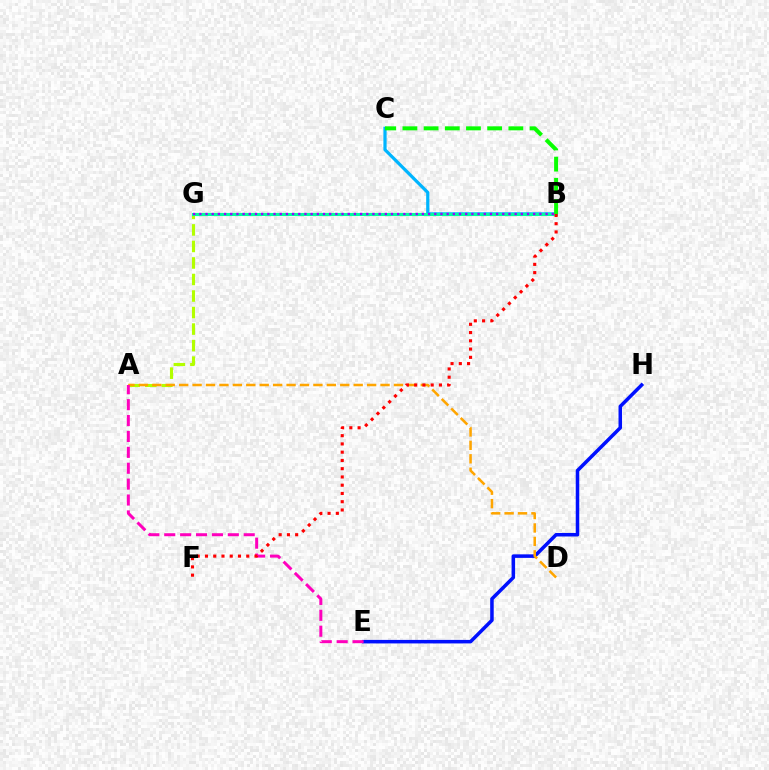{('B', 'C'): [{'color': '#00b5ff', 'line_style': 'solid', 'thickness': 2.31}, {'color': '#08ff00', 'line_style': 'dashed', 'thickness': 2.88}], ('A', 'G'): [{'color': '#b3ff00', 'line_style': 'dashed', 'thickness': 2.24}], ('E', 'H'): [{'color': '#0010ff', 'line_style': 'solid', 'thickness': 2.54}], ('B', 'G'): [{'color': '#00ff9d', 'line_style': 'solid', 'thickness': 2.23}, {'color': '#9b00ff', 'line_style': 'dotted', 'thickness': 1.68}], ('A', 'D'): [{'color': '#ffa500', 'line_style': 'dashed', 'thickness': 1.82}], ('A', 'E'): [{'color': '#ff00bd', 'line_style': 'dashed', 'thickness': 2.16}], ('B', 'F'): [{'color': '#ff0000', 'line_style': 'dotted', 'thickness': 2.24}]}